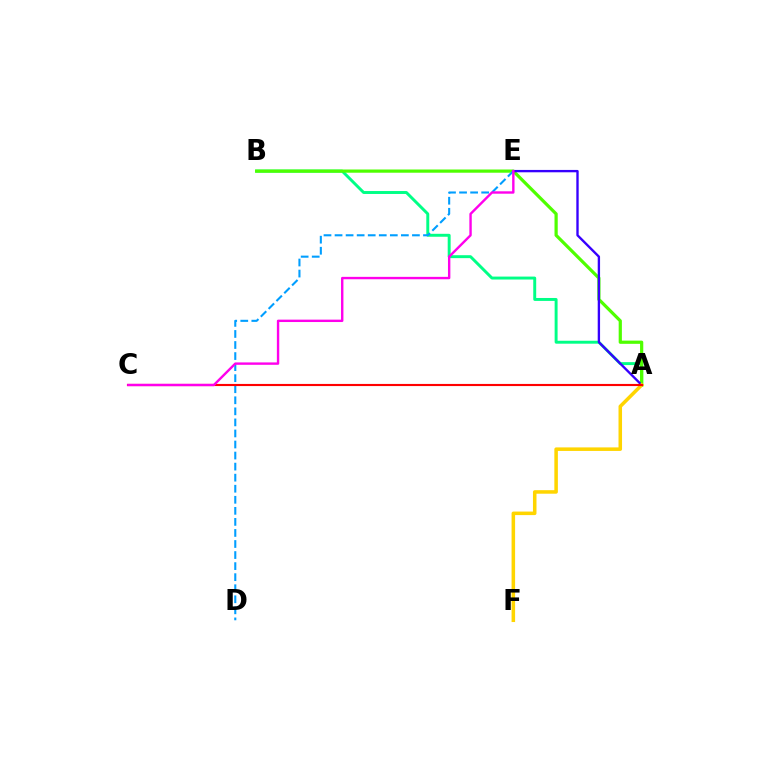{('A', 'B'): [{'color': '#00ff86', 'line_style': 'solid', 'thickness': 2.12}, {'color': '#4fff00', 'line_style': 'solid', 'thickness': 2.31}], ('A', 'E'): [{'color': '#3700ff', 'line_style': 'solid', 'thickness': 1.7}], ('D', 'E'): [{'color': '#009eff', 'line_style': 'dashed', 'thickness': 1.5}], ('A', 'F'): [{'color': '#ffd500', 'line_style': 'solid', 'thickness': 2.54}], ('A', 'C'): [{'color': '#ff0000', 'line_style': 'solid', 'thickness': 1.54}], ('C', 'E'): [{'color': '#ff00ed', 'line_style': 'solid', 'thickness': 1.73}]}